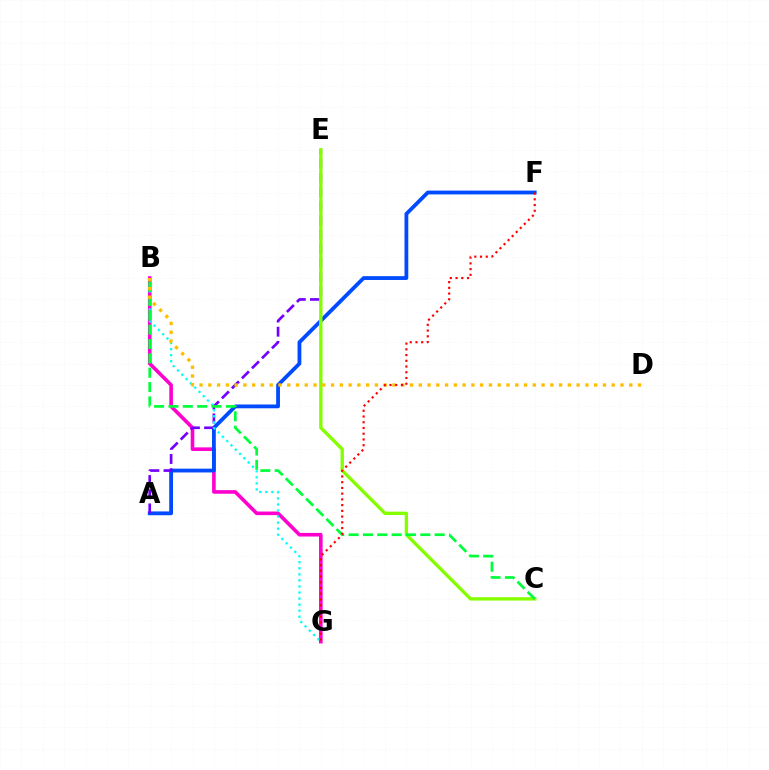{('B', 'G'): [{'color': '#ff00cf', 'line_style': 'solid', 'thickness': 2.6}, {'color': '#00fff6', 'line_style': 'dotted', 'thickness': 1.65}], ('A', 'F'): [{'color': '#004bff', 'line_style': 'solid', 'thickness': 2.74}], ('A', 'E'): [{'color': '#7200ff', 'line_style': 'dashed', 'thickness': 1.92}], ('C', 'E'): [{'color': '#84ff00', 'line_style': 'solid', 'thickness': 2.42}], ('B', 'C'): [{'color': '#00ff39', 'line_style': 'dashed', 'thickness': 1.95}], ('B', 'D'): [{'color': '#ffbd00', 'line_style': 'dotted', 'thickness': 2.38}], ('F', 'G'): [{'color': '#ff0000', 'line_style': 'dotted', 'thickness': 1.56}]}